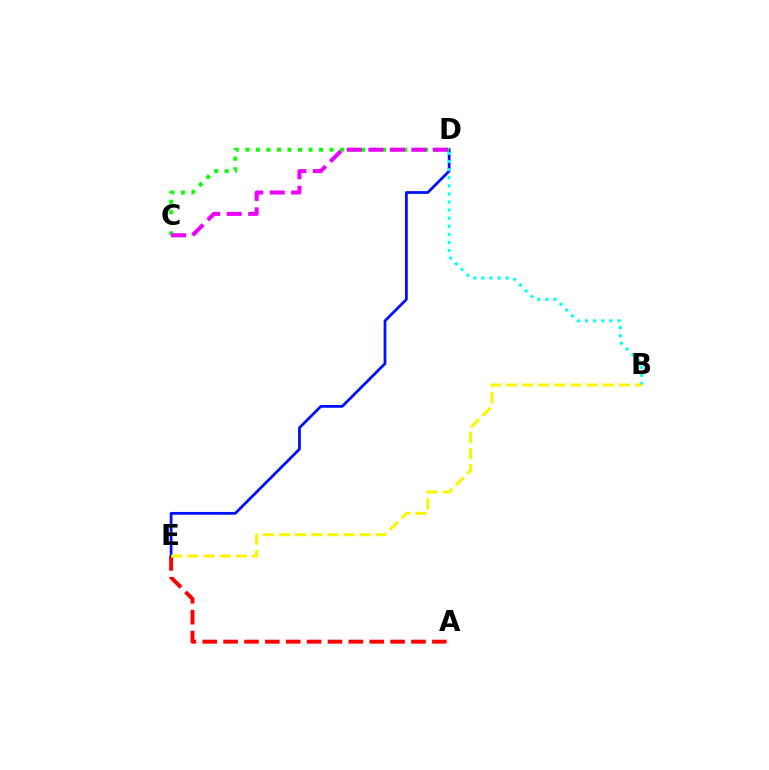{('A', 'E'): [{'color': '#ff0000', 'line_style': 'dashed', 'thickness': 2.84}], ('D', 'E'): [{'color': '#0010ff', 'line_style': 'solid', 'thickness': 1.99}], ('C', 'D'): [{'color': '#08ff00', 'line_style': 'dotted', 'thickness': 2.86}, {'color': '#ee00ff', 'line_style': 'dashed', 'thickness': 2.92}], ('B', 'D'): [{'color': '#00fff6', 'line_style': 'dotted', 'thickness': 2.2}], ('B', 'E'): [{'color': '#fcf500', 'line_style': 'dashed', 'thickness': 2.19}]}